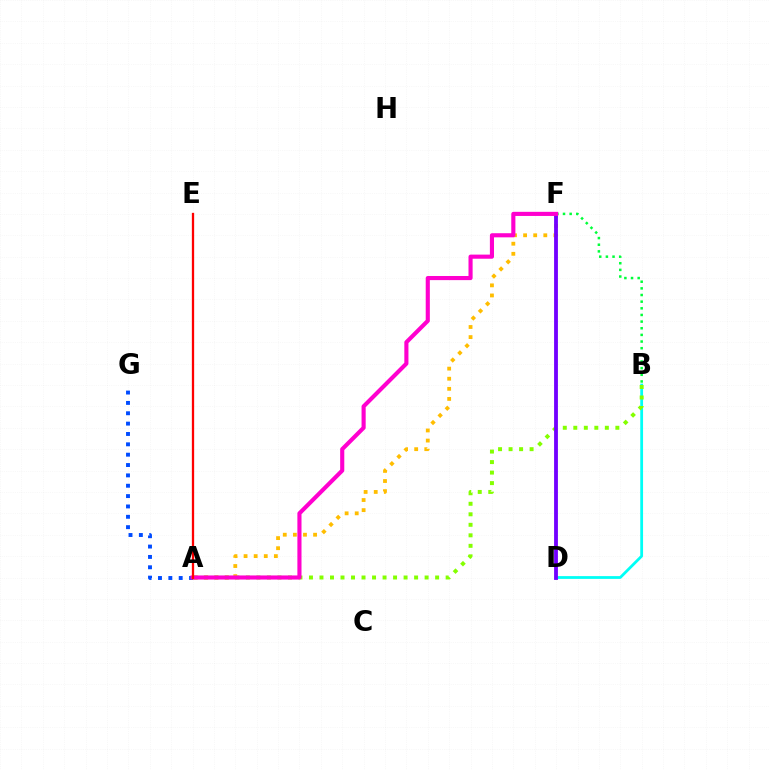{('B', 'D'): [{'color': '#00fff6', 'line_style': 'solid', 'thickness': 2.01}], ('A', 'B'): [{'color': '#84ff00', 'line_style': 'dotted', 'thickness': 2.86}], ('A', 'G'): [{'color': '#004bff', 'line_style': 'dotted', 'thickness': 2.81}], ('B', 'F'): [{'color': '#00ff39', 'line_style': 'dotted', 'thickness': 1.81}], ('A', 'F'): [{'color': '#ffbd00', 'line_style': 'dotted', 'thickness': 2.74}, {'color': '#ff00cf', 'line_style': 'solid', 'thickness': 2.97}], ('D', 'F'): [{'color': '#7200ff', 'line_style': 'solid', 'thickness': 2.75}], ('A', 'E'): [{'color': '#ff0000', 'line_style': 'solid', 'thickness': 1.65}]}